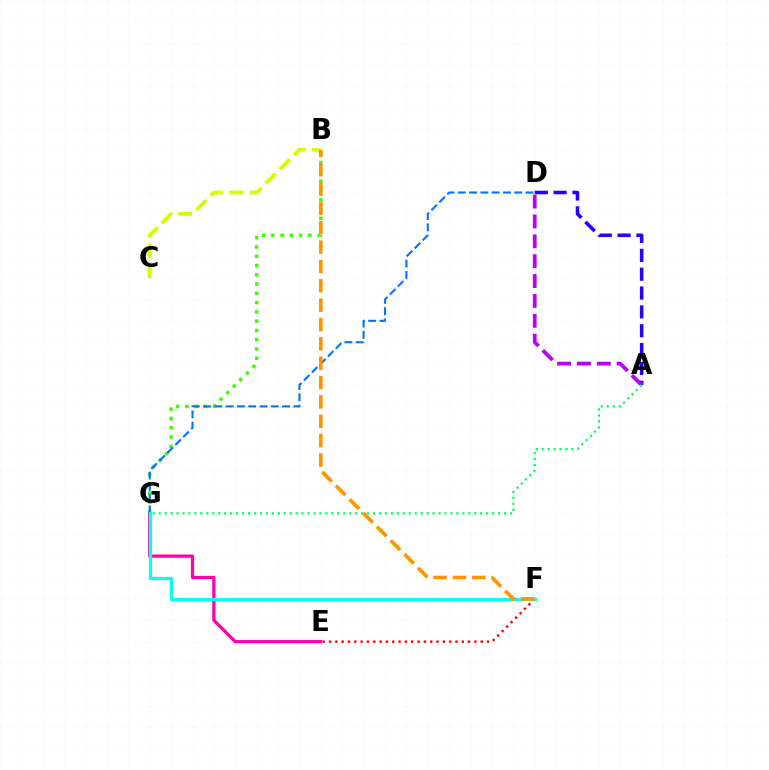{('E', 'F'): [{'color': '#ff0000', 'line_style': 'dotted', 'thickness': 1.72}], ('A', 'D'): [{'color': '#2500ff', 'line_style': 'dashed', 'thickness': 2.56}, {'color': '#b900ff', 'line_style': 'dashed', 'thickness': 2.7}], ('E', 'G'): [{'color': '#ff00ac', 'line_style': 'solid', 'thickness': 2.33}], ('B', 'G'): [{'color': '#3dff00', 'line_style': 'dotted', 'thickness': 2.52}], ('D', 'G'): [{'color': '#0074ff', 'line_style': 'dashed', 'thickness': 1.53}], ('B', 'C'): [{'color': '#d1ff00', 'line_style': 'dashed', 'thickness': 2.72}], ('A', 'G'): [{'color': '#00ff5c', 'line_style': 'dotted', 'thickness': 1.62}], ('F', 'G'): [{'color': '#00fff6', 'line_style': 'solid', 'thickness': 2.31}], ('B', 'F'): [{'color': '#ff9400', 'line_style': 'dashed', 'thickness': 2.63}]}